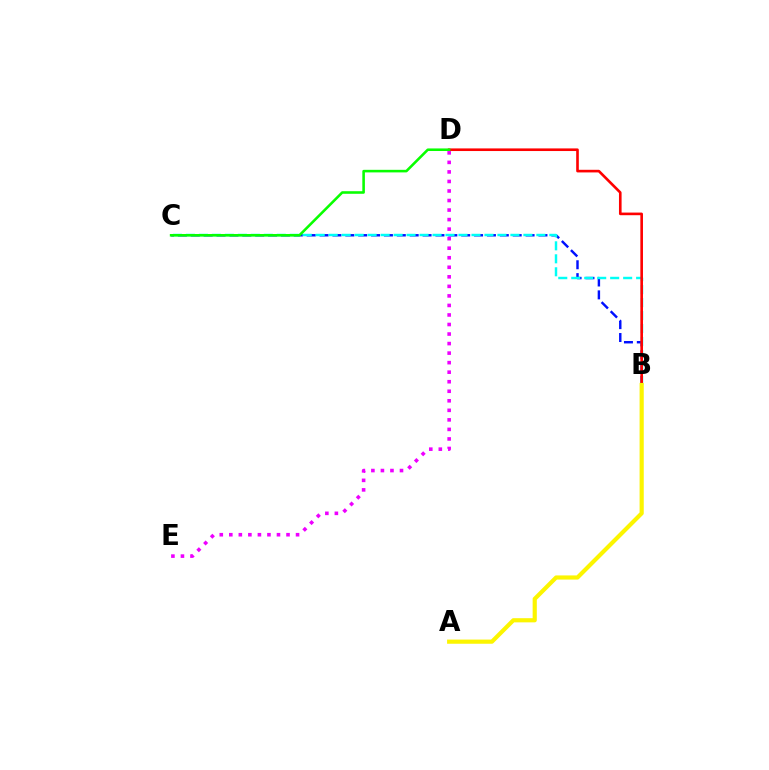{('B', 'C'): [{'color': '#0010ff', 'line_style': 'dashed', 'thickness': 1.75}, {'color': '#00fff6', 'line_style': 'dashed', 'thickness': 1.76}], ('B', 'D'): [{'color': '#ff0000', 'line_style': 'solid', 'thickness': 1.89}], ('A', 'B'): [{'color': '#fcf500', 'line_style': 'solid', 'thickness': 2.99}], ('D', 'E'): [{'color': '#ee00ff', 'line_style': 'dotted', 'thickness': 2.59}], ('C', 'D'): [{'color': '#08ff00', 'line_style': 'solid', 'thickness': 1.85}]}